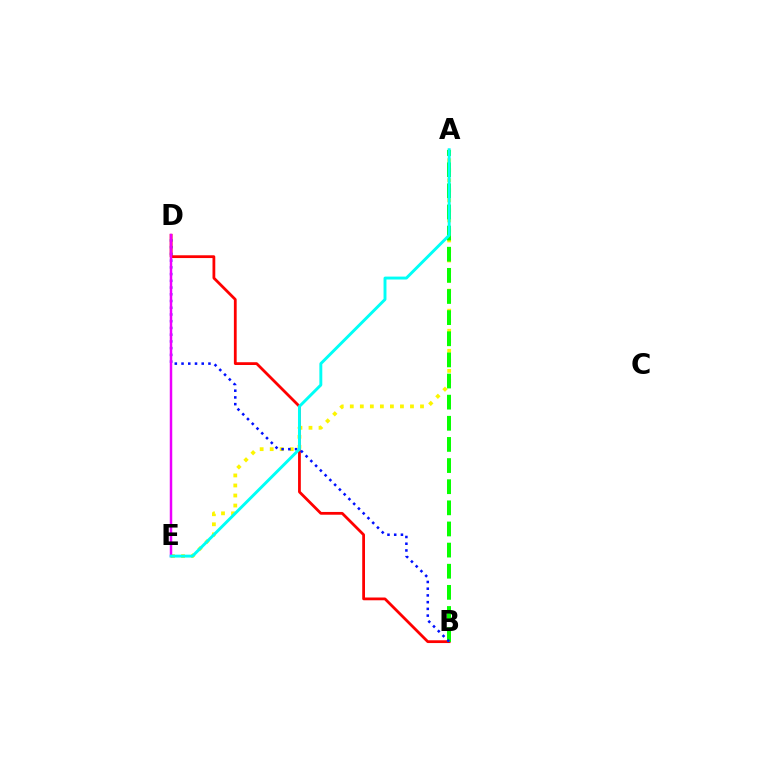{('A', 'E'): [{'color': '#fcf500', 'line_style': 'dotted', 'thickness': 2.73}, {'color': '#00fff6', 'line_style': 'solid', 'thickness': 2.1}], ('B', 'D'): [{'color': '#ff0000', 'line_style': 'solid', 'thickness': 2.0}, {'color': '#0010ff', 'line_style': 'dotted', 'thickness': 1.83}], ('A', 'B'): [{'color': '#08ff00', 'line_style': 'dashed', 'thickness': 2.87}], ('D', 'E'): [{'color': '#ee00ff', 'line_style': 'solid', 'thickness': 1.78}]}